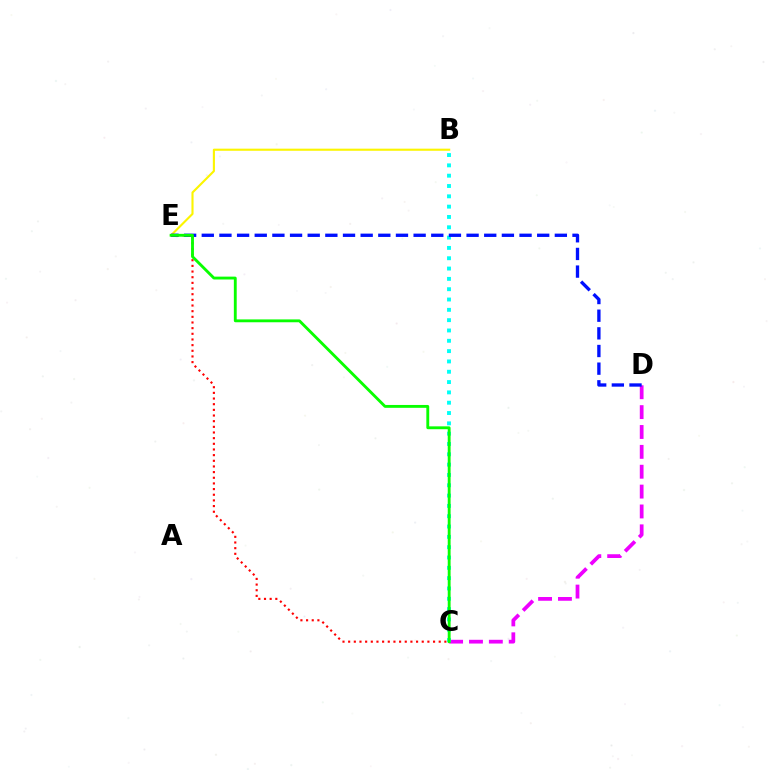{('C', 'D'): [{'color': '#ee00ff', 'line_style': 'dashed', 'thickness': 2.7}], ('B', 'C'): [{'color': '#00fff6', 'line_style': 'dotted', 'thickness': 2.8}], ('B', 'E'): [{'color': '#fcf500', 'line_style': 'solid', 'thickness': 1.53}], ('D', 'E'): [{'color': '#0010ff', 'line_style': 'dashed', 'thickness': 2.4}], ('C', 'E'): [{'color': '#ff0000', 'line_style': 'dotted', 'thickness': 1.54}, {'color': '#08ff00', 'line_style': 'solid', 'thickness': 2.06}]}